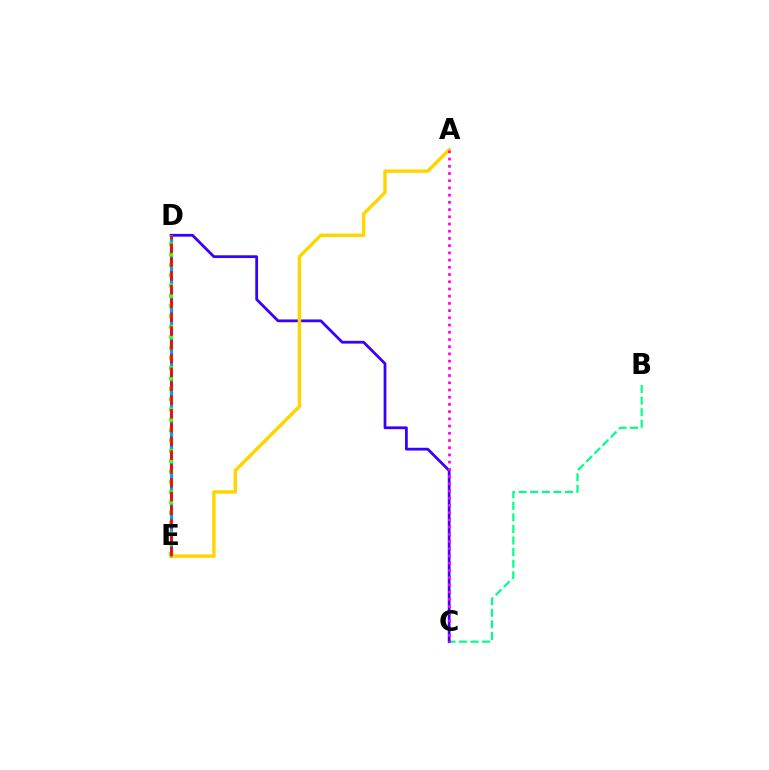{('D', 'E'): [{'color': '#009eff', 'line_style': 'solid', 'thickness': 2.31}, {'color': '#4fff00', 'line_style': 'dotted', 'thickness': 2.81}, {'color': '#ff0000', 'line_style': 'dashed', 'thickness': 1.87}], ('B', 'C'): [{'color': '#00ff86', 'line_style': 'dashed', 'thickness': 1.57}], ('C', 'D'): [{'color': '#3700ff', 'line_style': 'solid', 'thickness': 1.99}], ('A', 'E'): [{'color': '#ffd500', 'line_style': 'solid', 'thickness': 2.47}], ('A', 'C'): [{'color': '#ff00ed', 'line_style': 'dotted', 'thickness': 1.96}]}